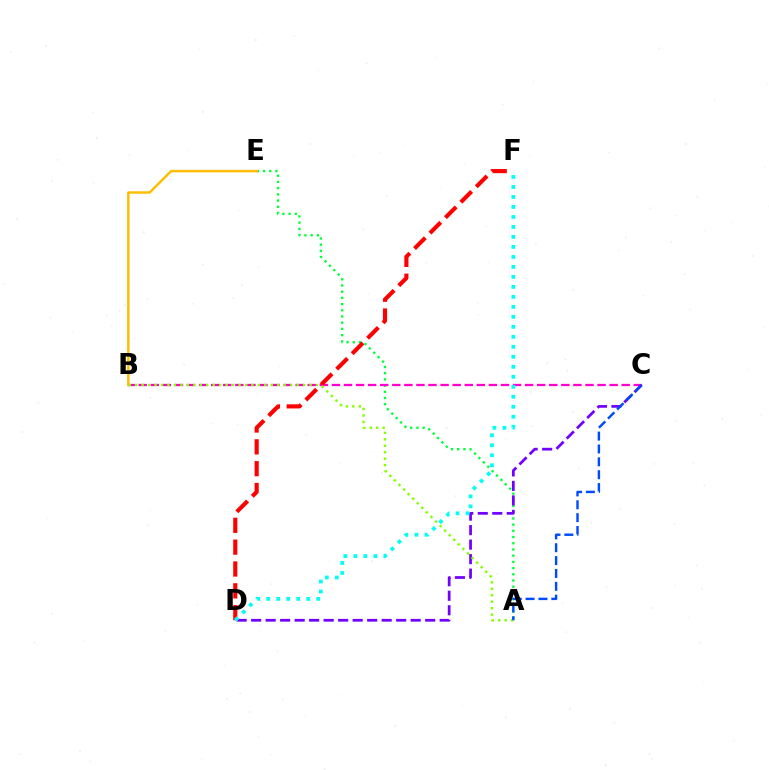{('A', 'E'): [{'color': '#00ff39', 'line_style': 'dotted', 'thickness': 1.69}], ('B', 'C'): [{'color': '#ff00cf', 'line_style': 'dashed', 'thickness': 1.64}], ('D', 'F'): [{'color': '#ff0000', 'line_style': 'dashed', 'thickness': 2.97}, {'color': '#00fff6', 'line_style': 'dotted', 'thickness': 2.71}], ('B', 'E'): [{'color': '#ffbd00', 'line_style': 'solid', 'thickness': 1.76}], ('C', 'D'): [{'color': '#7200ff', 'line_style': 'dashed', 'thickness': 1.97}], ('A', 'B'): [{'color': '#84ff00', 'line_style': 'dotted', 'thickness': 1.75}], ('A', 'C'): [{'color': '#004bff', 'line_style': 'dashed', 'thickness': 1.75}]}